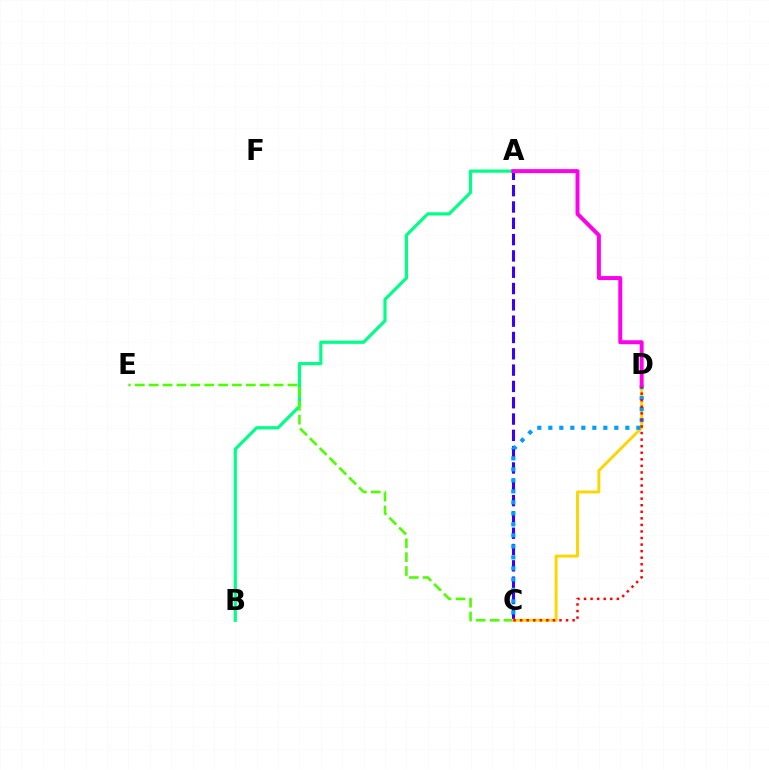{('A', 'B'): [{'color': '#00ff86', 'line_style': 'solid', 'thickness': 2.3}], ('A', 'C'): [{'color': '#3700ff', 'line_style': 'dashed', 'thickness': 2.22}], ('C', 'E'): [{'color': '#4fff00', 'line_style': 'dashed', 'thickness': 1.89}], ('C', 'D'): [{'color': '#ffd500', 'line_style': 'solid', 'thickness': 2.11}, {'color': '#009eff', 'line_style': 'dotted', 'thickness': 2.99}, {'color': '#ff0000', 'line_style': 'dotted', 'thickness': 1.78}], ('A', 'D'): [{'color': '#ff00ed', 'line_style': 'solid', 'thickness': 2.86}]}